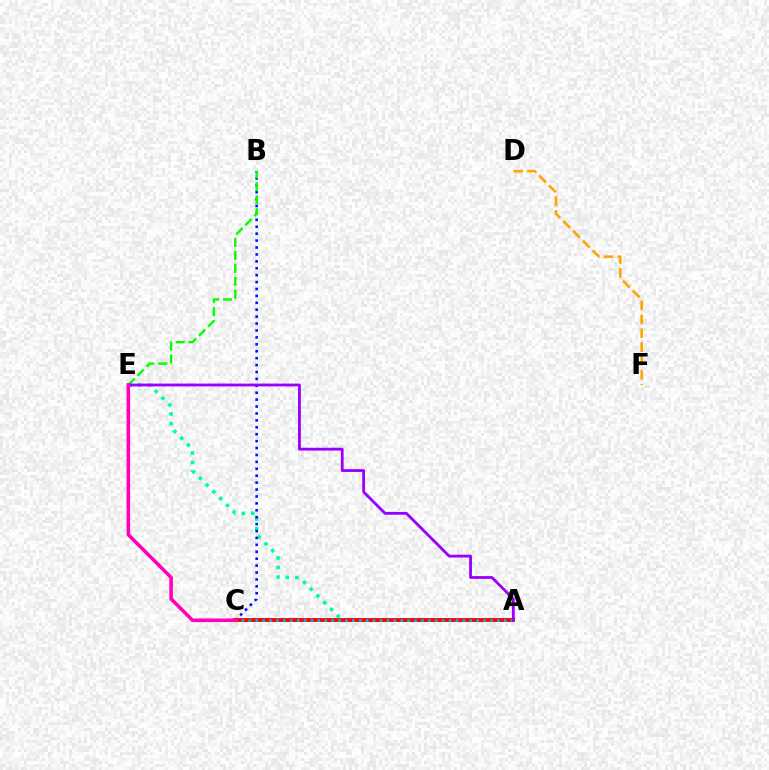{('A', 'E'): [{'color': '#00ff9d', 'line_style': 'dotted', 'thickness': 2.6}, {'color': '#9b00ff', 'line_style': 'solid', 'thickness': 2.04}], ('A', 'C'): [{'color': '#b3ff00', 'line_style': 'solid', 'thickness': 2.12}, {'color': '#ff0000', 'line_style': 'solid', 'thickness': 2.78}, {'color': '#00b5ff', 'line_style': 'dotted', 'thickness': 1.88}], ('B', 'C'): [{'color': '#0010ff', 'line_style': 'dotted', 'thickness': 1.88}], ('D', 'F'): [{'color': '#ffa500', 'line_style': 'dashed', 'thickness': 1.88}], ('B', 'E'): [{'color': '#08ff00', 'line_style': 'dashed', 'thickness': 1.76}], ('C', 'E'): [{'color': '#ff00bd', 'line_style': 'solid', 'thickness': 2.57}]}